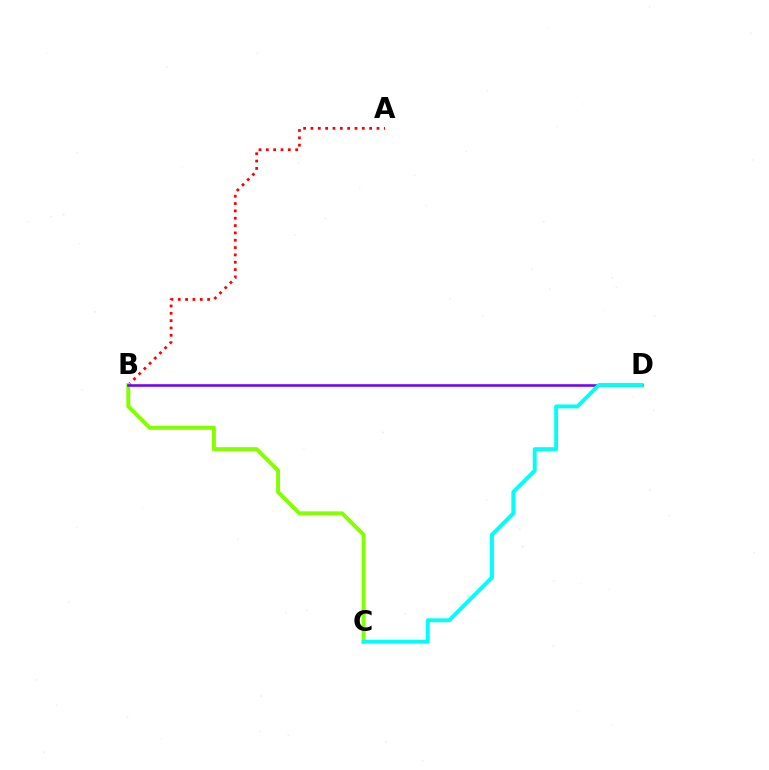{('A', 'B'): [{'color': '#ff0000', 'line_style': 'dotted', 'thickness': 1.99}], ('B', 'C'): [{'color': '#84ff00', 'line_style': 'solid', 'thickness': 2.85}], ('B', 'D'): [{'color': '#7200ff', 'line_style': 'solid', 'thickness': 1.86}], ('C', 'D'): [{'color': '#00fff6', 'line_style': 'solid', 'thickness': 2.81}]}